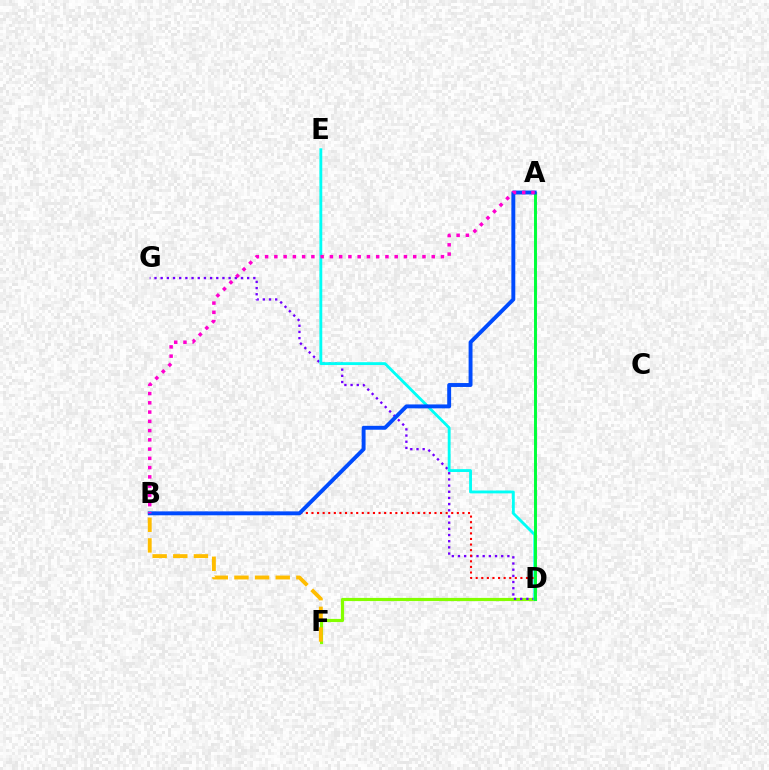{('D', 'F'): [{'color': '#84ff00', 'line_style': 'solid', 'thickness': 2.29}], ('D', 'G'): [{'color': '#7200ff', 'line_style': 'dotted', 'thickness': 1.68}], ('D', 'E'): [{'color': '#00fff6', 'line_style': 'solid', 'thickness': 2.05}], ('B', 'F'): [{'color': '#ffbd00', 'line_style': 'dashed', 'thickness': 2.8}], ('B', 'D'): [{'color': '#ff0000', 'line_style': 'dotted', 'thickness': 1.52}], ('A', 'D'): [{'color': '#00ff39', 'line_style': 'solid', 'thickness': 2.12}], ('A', 'B'): [{'color': '#004bff', 'line_style': 'solid', 'thickness': 2.81}, {'color': '#ff00cf', 'line_style': 'dotted', 'thickness': 2.52}]}